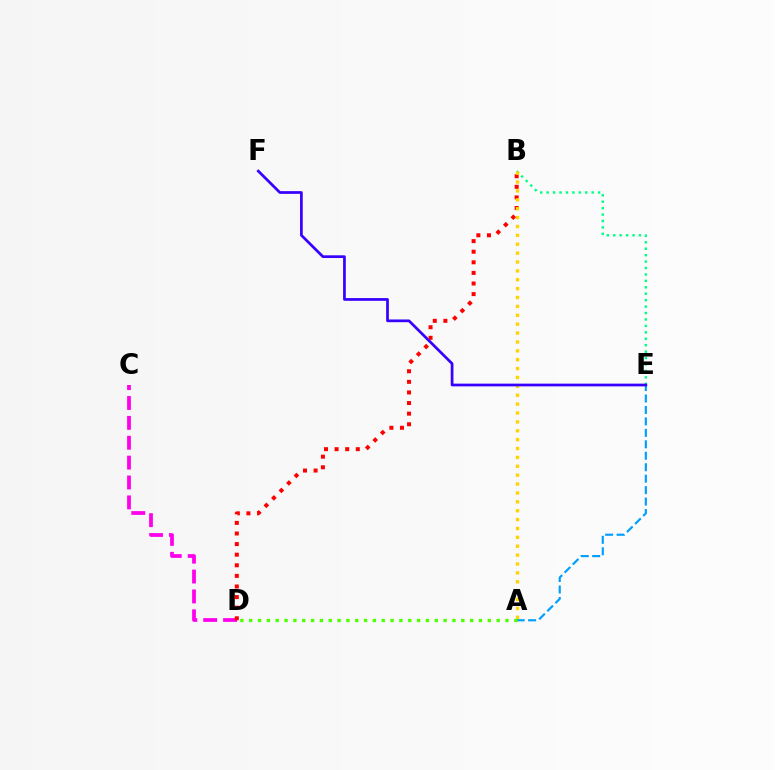{('C', 'D'): [{'color': '#ff00ed', 'line_style': 'dashed', 'thickness': 2.7}], ('A', 'E'): [{'color': '#009eff', 'line_style': 'dashed', 'thickness': 1.56}], ('A', 'D'): [{'color': '#4fff00', 'line_style': 'dotted', 'thickness': 2.4}], ('B', 'E'): [{'color': '#00ff86', 'line_style': 'dotted', 'thickness': 1.75}], ('B', 'D'): [{'color': '#ff0000', 'line_style': 'dotted', 'thickness': 2.88}], ('A', 'B'): [{'color': '#ffd500', 'line_style': 'dotted', 'thickness': 2.41}], ('E', 'F'): [{'color': '#3700ff', 'line_style': 'solid', 'thickness': 1.96}]}